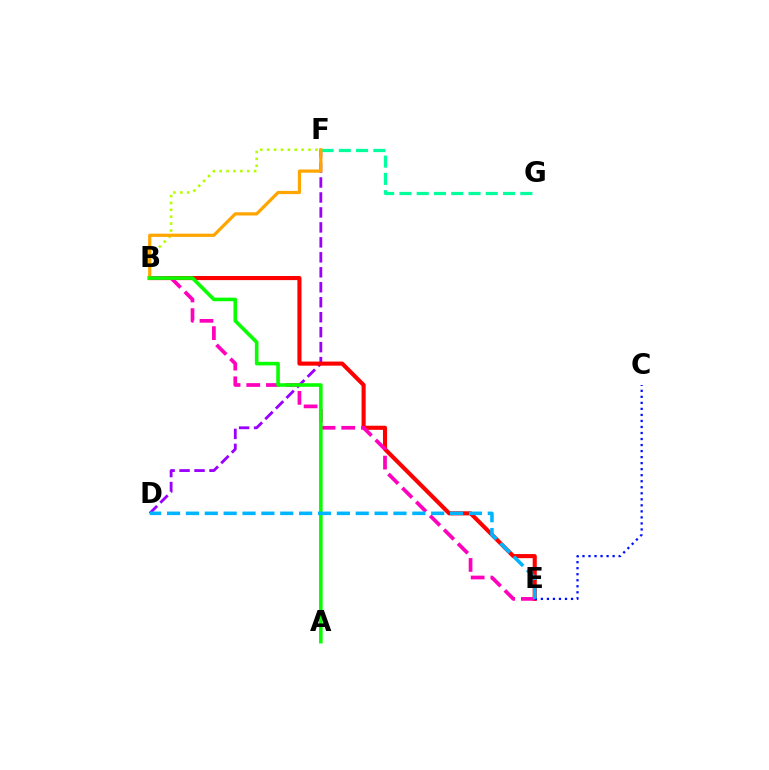{('B', 'F'): [{'color': '#b3ff00', 'line_style': 'dotted', 'thickness': 1.87}, {'color': '#ffa500', 'line_style': 'solid', 'thickness': 2.31}], ('D', 'F'): [{'color': '#9b00ff', 'line_style': 'dashed', 'thickness': 2.03}], ('F', 'G'): [{'color': '#00ff9d', 'line_style': 'dashed', 'thickness': 2.35}], ('B', 'E'): [{'color': '#ff0000', 'line_style': 'solid', 'thickness': 2.95}, {'color': '#ff00bd', 'line_style': 'dashed', 'thickness': 2.67}], ('A', 'B'): [{'color': '#08ff00', 'line_style': 'solid', 'thickness': 2.59}], ('C', 'E'): [{'color': '#0010ff', 'line_style': 'dotted', 'thickness': 1.64}], ('D', 'E'): [{'color': '#00b5ff', 'line_style': 'dashed', 'thickness': 2.56}]}